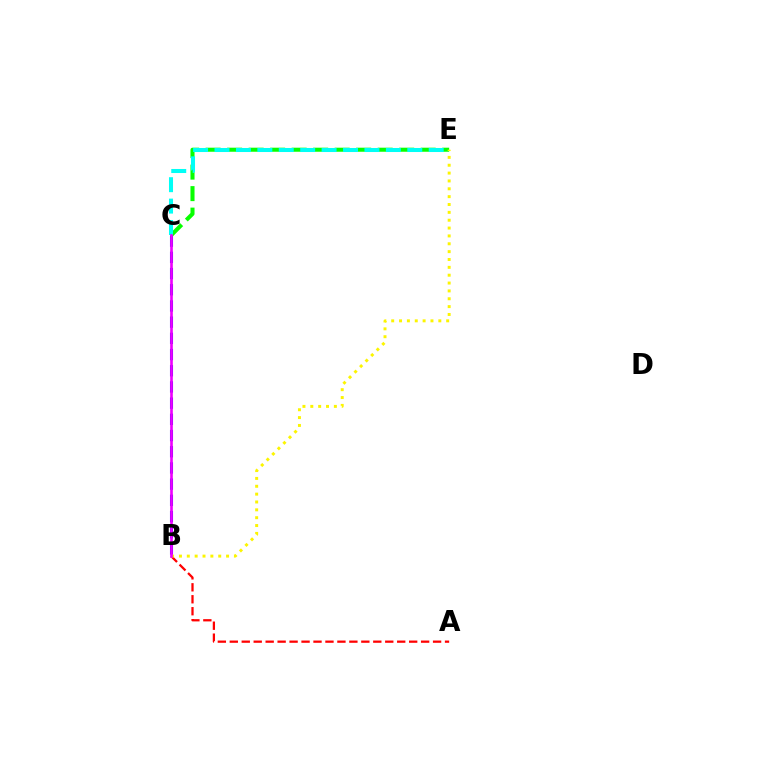{('B', 'C'): [{'color': '#0010ff', 'line_style': 'dashed', 'thickness': 2.2}, {'color': '#ee00ff', 'line_style': 'solid', 'thickness': 1.89}], ('C', 'E'): [{'color': '#08ff00', 'line_style': 'dashed', 'thickness': 2.92}, {'color': '#00fff6', 'line_style': 'dashed', 'thickness': 2.91}], ('A', 'B'): [{'color': '#ff0000', 'line_style': 'dashed', 'thickness': 1.62}], ('B', 'E'): [{'color': '#fcf500', 'line_style': 'dotted', 'thickness': 2.13}]}